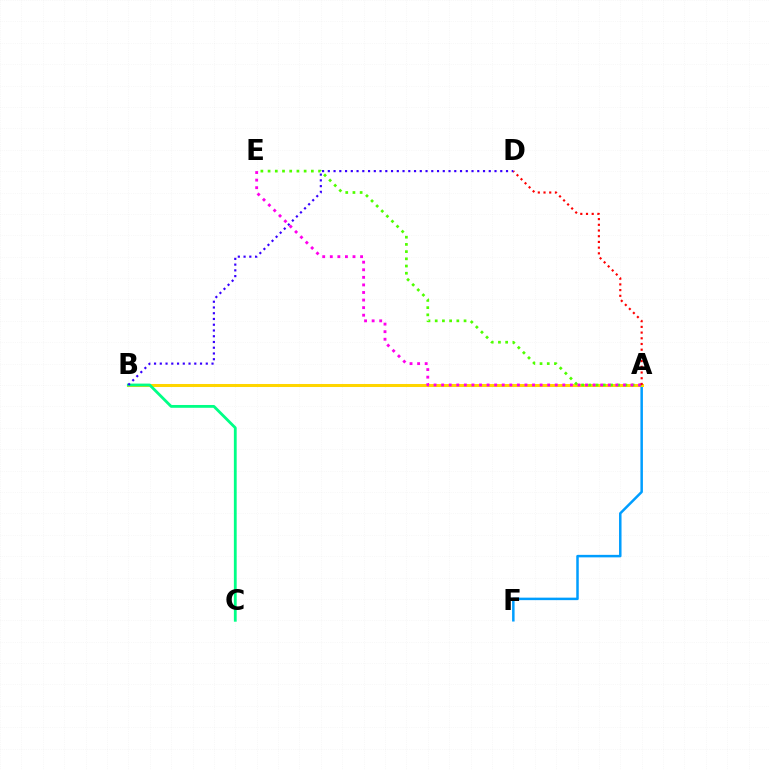{('A', 'F'): [{'color': '#009eff', 'line_style': 'solid', 'thickness': 1.8}], ('A', 'B'): [{'color': '#ffd500', 'line_style': 'solid', 'thickness': 2.17}], ('A', 'E'): [{'color': '#4fff00', 'line_style': 'dotted', 'thickness': 1.96}, {'color': '#ff00ed', 'line_style': 'dotted', 'thickness': 2.06}], ('B', 'C'): [{'color': '#00ff86', 'line_style': 'solid', 'thickness': 2.02}], ('A', 'D'): [{'color': '#ff0000', 'line_style': 'dotted', 'thickness': 1.55}], ('B', 'D'): [{'color': '#3700ff', 'line_style': 'dotted', 'thickness': 1.56}]}